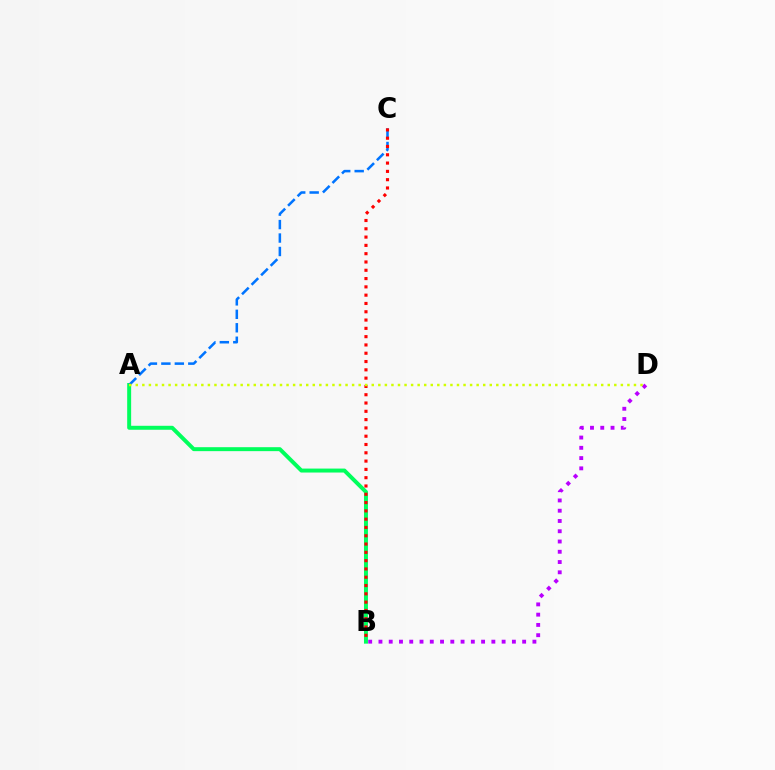{('B', 'D'): [{'color': '#b900ff', 'line_style': 'dotted', 'thickness': 2.79}], ('A', 'B'): [{'color': '#00ff5c', 'line_style': 'solid', 'thickness': 2.85}], ('A', 'C'): [{'color': '#0074ff', 'line_style': 'dashed', 'thickness': 1.83}], ('B', 'C'): [{'color': '#ff0000', 'line_style': 'dotted', 'thickness': 2.25}], ('A', 'D'): [{'color': '#d1ff00', 'line_style': 'dotted', 'thickness': 1.78}]}